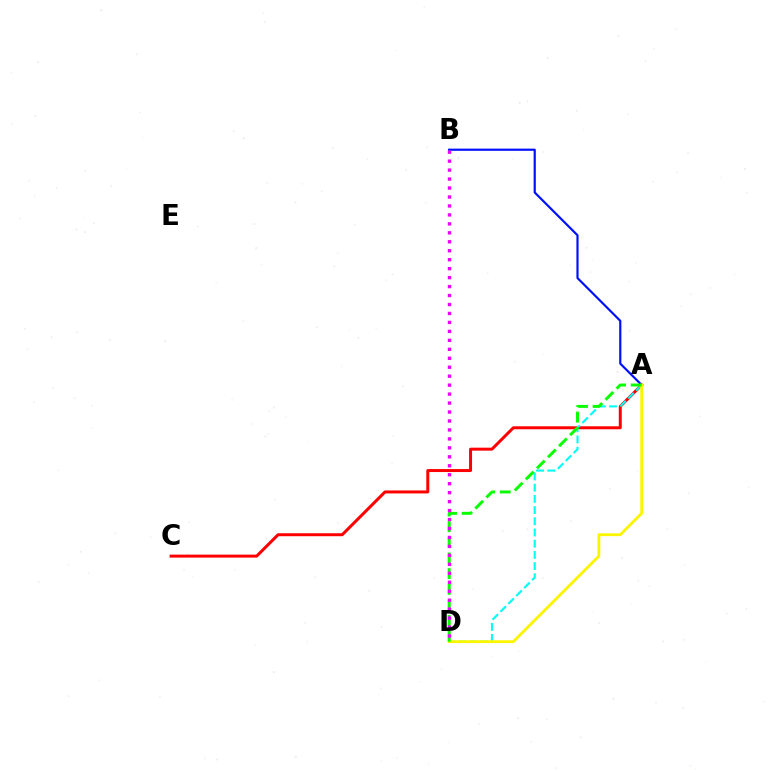{('A', 'C'): [{'color': '#ff0000', 'line_style': 'solid', 'thickness': 2.15}], ('A', 'B'): [{'color': '#0010ff', 'line_style': 'solid', 'thickness': 1.57}], ('A', 'D'): [{'color': '#00fff6', 'line_style': 'dashed', 'thickness': 1.52}, {'color': '#fcf500', 'line_style': 'solid', 'thickness': 2.04}, {'color': '#08ff00', 'line_style': 'dashed', 'thickness': 2.13}], ('B', 'D'): [{'color': '#ee00ff', 'line_style': 'dotted', 'thickness': 2.43}]}